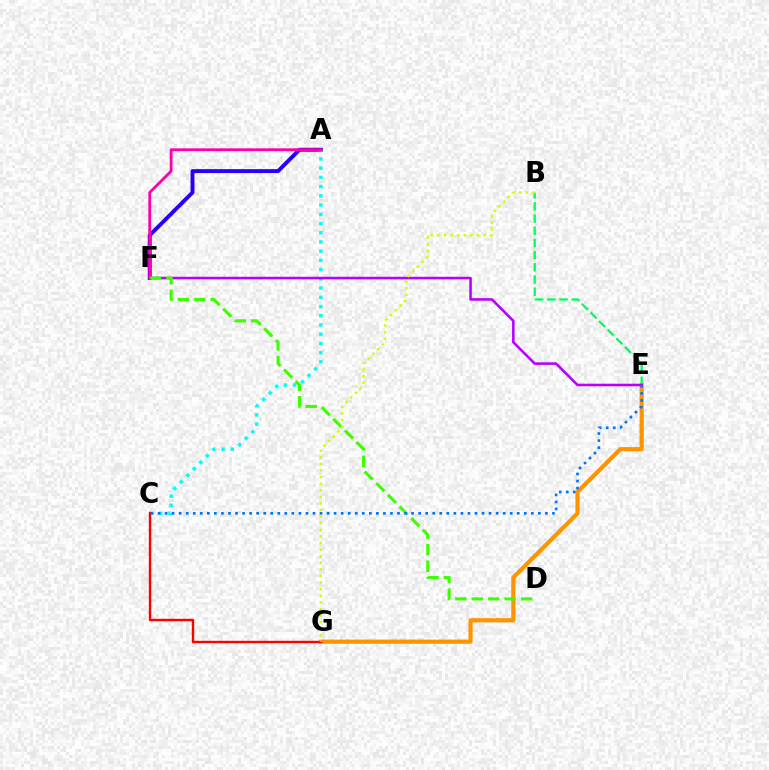{('A', 'F'): [{'color': '#2500ff', 'line_style': 'solid', 'thickness': 2.83}, {'color': '#ff00ac', 'line_style': 'solid', 'thickness': 2.03}], ('B', 'E'): [{'color': '#00ff5c', 'line_style': 'dashed', 'thickness': 1.66}], ('A', 'C'): [{'color': '#00fff6', 'line_style': 'dotted', 'thickness': 2.51}], ('E', 'G'): [{'color': '#ff9400', 'line_style': 'solid', 'thickness': 3.0}], ('E', 'F'): [{'color': '#b900ff', 'line_style': 'solid', 'thickness': 1.85}], ('C', 'G'): [{'color': '#ff0000', 'line_style': 'solid', 'thickness': 1.73}], ('D', 'F'): [{'color': '#3dff00', 'line_style': 'dashed', 'thickness': 2.23}], ('B', 'G'): [{'color': '#d1ff00', 'line_style': 'dotted', 'thickness': 1.79}], ('C', 'E'): [{'color': '#0074ff', 'line_style': 'dotted', 'thickness': 1.91}]}